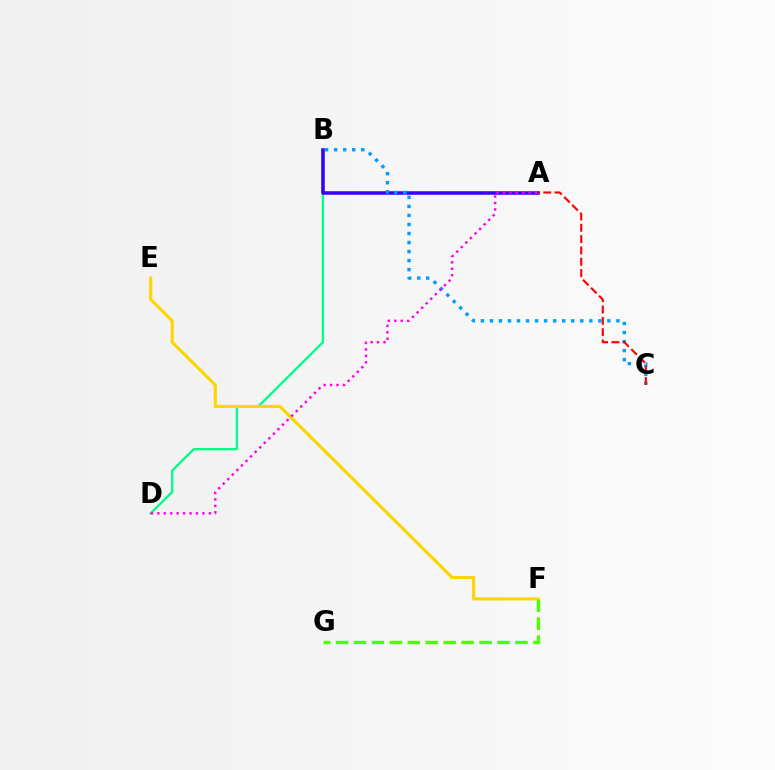{('B', 'D'): [{'color': '#00ff86', 'line_style': 'solid', 'thickness': 1.66}], ('A', 'B'): [{'color': '#3700ff', 'line_style': 'solid', 'thickness': 2.54}], ('B', 'C'): [{'color': '#009eff', 'line_style': 'dotted', 'thickness': 2.46}], ('A', 'C'): [{'color': '#ff0000', 'line_style': 'dashed', 'thickness': 1.54}], ('E', 'F'): [{'color': '#ffd500', 'line_style': 'solid', 'thickness': 2.23}], ('A', 'D'): [{'color': '#ff00ed', 'line_style': 'dotted', 'thickness': 1.75}], ('F', 'G'): [{'color': '#4fff00', 'line_style': 'dashed', 'thickness': 2.44}]}